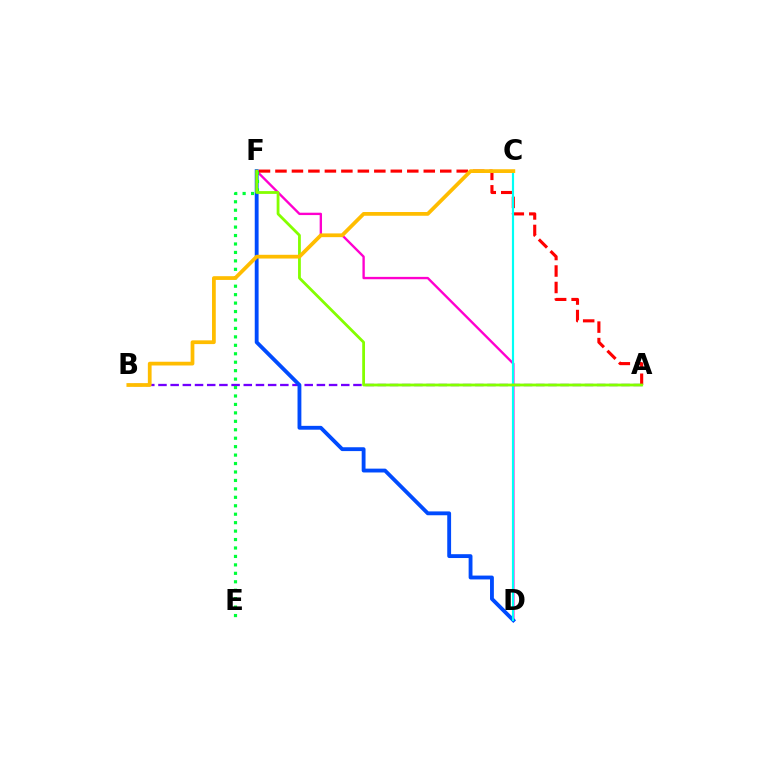{('D', 'F'): [{'color': '#ff00cf', 'line_style': 'solid', 'thickness': 1.7}, {'color': '#004bff', 'line_style': 'solid', 'thickness': 2.77}], ('A', 'B'): [{'color': '#7200ff', 'line_style': 'dashed', 'thickness': 1.66}], ('A', 'F'): [{'color': '#ff0000', 'line_style': 'dashed', 'thickness': 2.24}, {'color': '#84ff00', 'line_style': 'solid', 'thickness': 2.01}], ('E', 'F'): [{'color': '#00ff39', 'line_style': 'dotted', 'thickness': 2.29}], ('C', 'D'): [{'color': '#00fff6', 'line_style': 'solid', 'thickness': 1.55}], ('B', 'C'): [{'color': '#ffbd00', 'line_style': 'solid', 'thickness': 2.7}]}